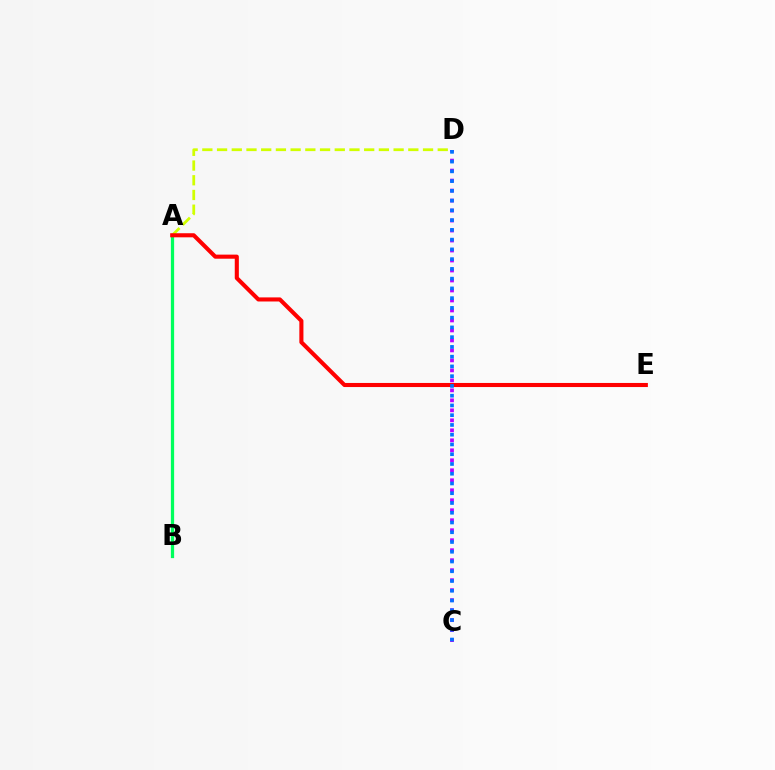{('A', 'B'): [{'color': '#00ff5c', 'line_style': 'solid', 'thickness': 2.34}], ('A', 'D'): [{'color': '#d1ff00', 'line_style': 'dashed', 'thickness': 2.0}], ('A', 'E'): [{'color': '#ff0000', 'line_style': 'solid', 'thickness': 2.94}], ('C', 'D'): [{'color': '#b900ff', 'line_style': 'dotted', 'thickness': 2.71}, {'color': '#0074ff', 'line_style': 'dotted', 'thickness': 2.65}]}